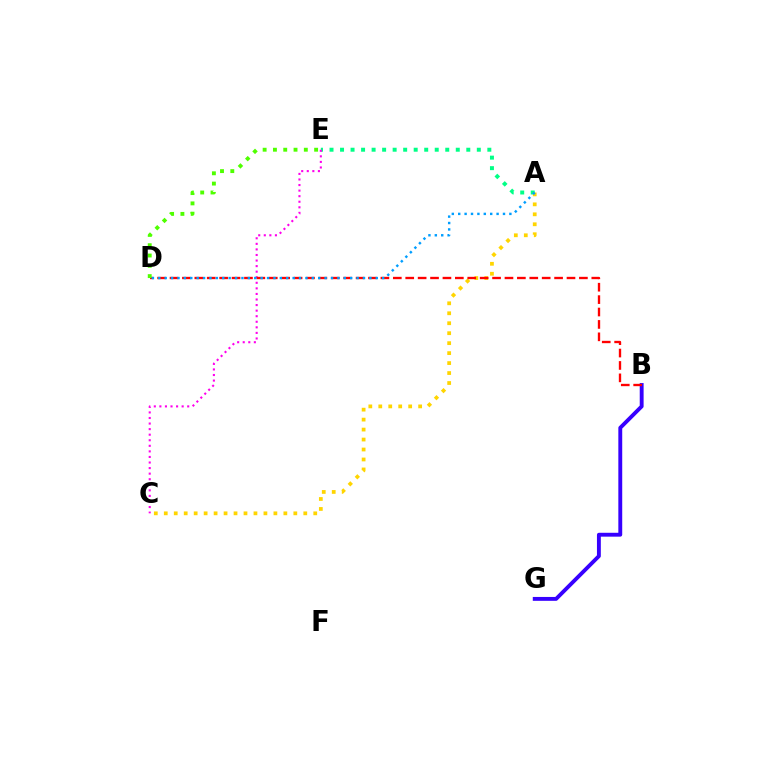{('B', 'G'): [{'color': '#3700ff', 'line_style': 'solid', 'thickness': 2.79}], ('A', 'E'): [{'color': '#00ff86', 'line_style': 'dotted', 'thickness': 2.86}], ('C', 'E'): [{'color': '#ff00ed', 'line_style': 'dotted', 'thickness': 1.51}], ('A', 'C'): [{'color': '#ffd500', 'line_style': 'dotted', 'thickness': 2.71}], ('B', 'D'): [{'color': '#ff0000', 'line_style': 'dashed', 'thickness': 1.69}], ('D', 'E'): [{'color': '#4fff00', 'line_style': 'dotted', 'thickness': 2.8}], ('A', 'D'): [{'color': '#009eff', 'line_style': 'dotted', 'thickness': 1.74}]}